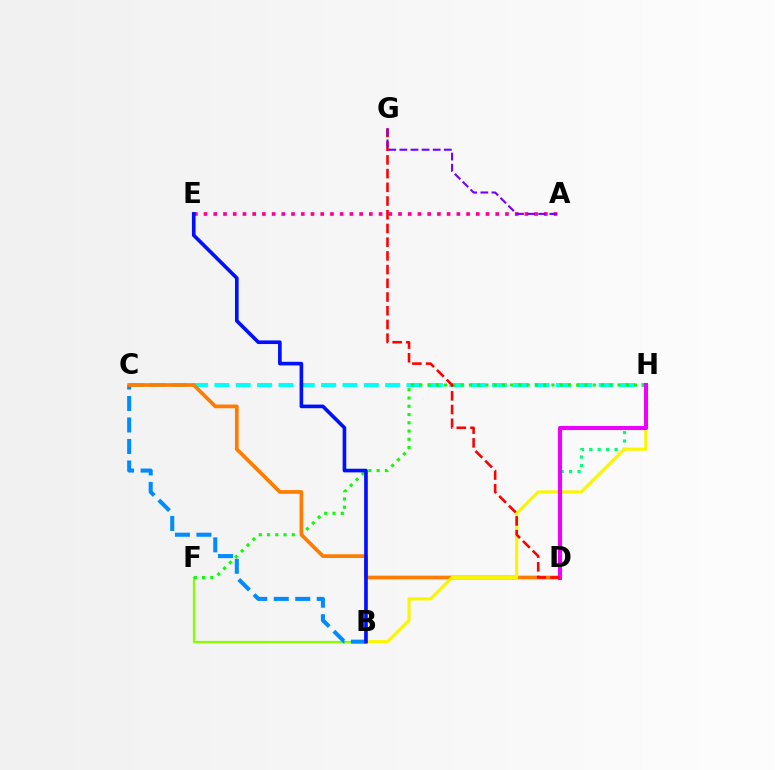{('B', 'F'): [{'color': '#84ff00', 'line_style': 'solid', 'thickness': 1.61}], ('C', 'H'): [{'color': '#00fff6', 'line_style': 'dashed', 'thickness': 2.9}], ('F', 'H'): [{'color': '#08ff00', 'line_style': 'dotted', 'thickness': 2.24}], ('B', 'C'): [{'color': '#008cff', 'line_style': 'dashed', 'thickness': 2.92}], ('D', 'H'): [{'color': '#00ff74', 'line_style': 'dotted', 'thickness': 2.29}, {'color': '#ee00ff', 'line_style': 'solid', 'thickness': 2.93}], ('C', 'D'): [{'color': '#ff7c00', 'line_style': 'solid', 'thickness': 2.67}], ('B', 'H'): [{'color': '#fcf500', 'line_style': 'solid', 'thickness': 2.25}], ('D', 'G'): [{'color': '#ff0000', 'line_style': 'dashed', 'thickness': 1.86}], ('A', 'E'): [{'color': '#ff0094', 'line_style': 'dotted', 'thickness': 2.64}], ('B', 'E'): [{'color': '#0010ff', 'line_style': 'solid', 'thickness': 2.62}], ('A', 'G'): [{'color': '#7200ff', 'line_style': 'dashed', 'thickness': 1.51}]}